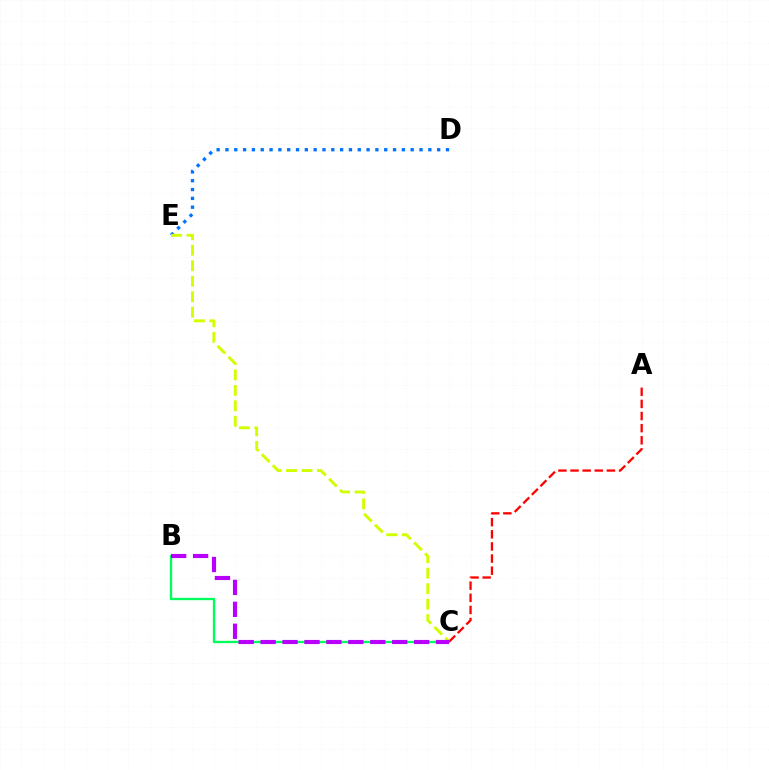{('B', 'C'): [{'color': '#00ff5c', 'line_style': 'solid', 'thickness': 1.68}, {'color': '#b900ff', 'line_style': 'dashed', 'thickness': 2.98}], ('D', 'E'): [{'color': '#0074ff', 'line_style': 'dotted', 'thickness': 2.4}], ('C', 'E'): [{'color': '#d1ff00', 'line_style': 'dashed', 'thickness': 2.1}], ('A', 'C'): [{'color': '#ff0000', 'line_style': 'dashed', 'thickness': 1.65}]}